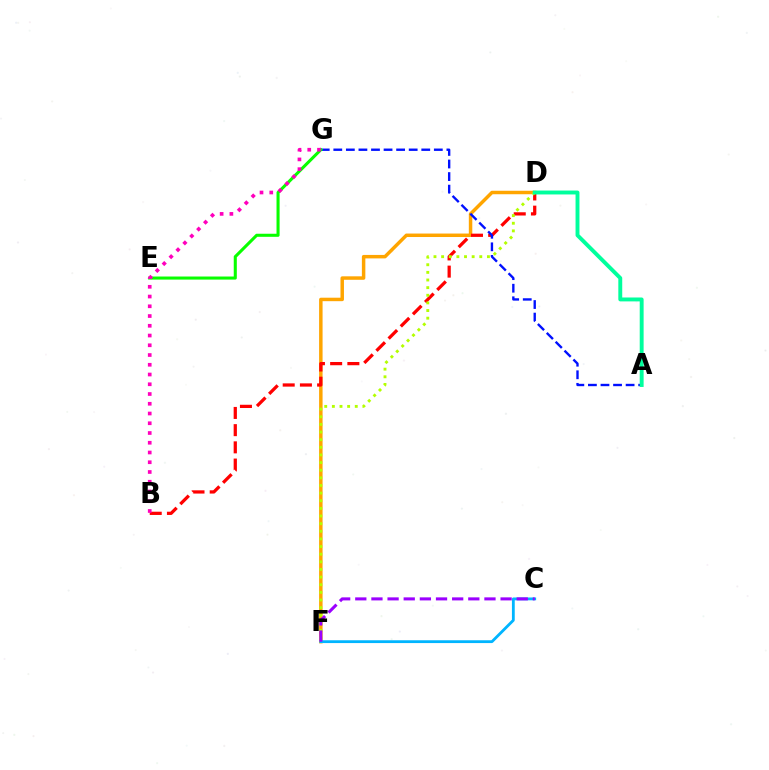{('D', 'F'): [{'color': '#ffa500', 'line_style': 'solid', 'thickness': 2.5}, {'color': '#b3ff00', 'line_style': 'dotted', 'thickness': 2.07}], ('B', 'D'): [{'color': '#ff0000', 'line_style': 'dashed', 'thickness': 2.34}], ('A', 'G'): [{'color': '#0010ff', 'line_style': 'dashed', 'thickness': 1.71}], ('E', 'G'): [{'color': '#08ff00', 'line_style': 'solid', 'thickness': 2.21}], ('A', 'D'): [{'color': '#00ff9d', 'line_style': 'solid', 'thickness': 2.81}], ('B', 'G'): [{'color': '#ff00bd', 'line_style': 'dotted', 'thickness': 2.65}], ('C', 'F'): [{'color': '#00b5ff', 'line_style': 'solid', 'thickness': 2.02}, {'color': '#9b00ff', 'line_style': 'dashed', 'thickness': 2.19}]}